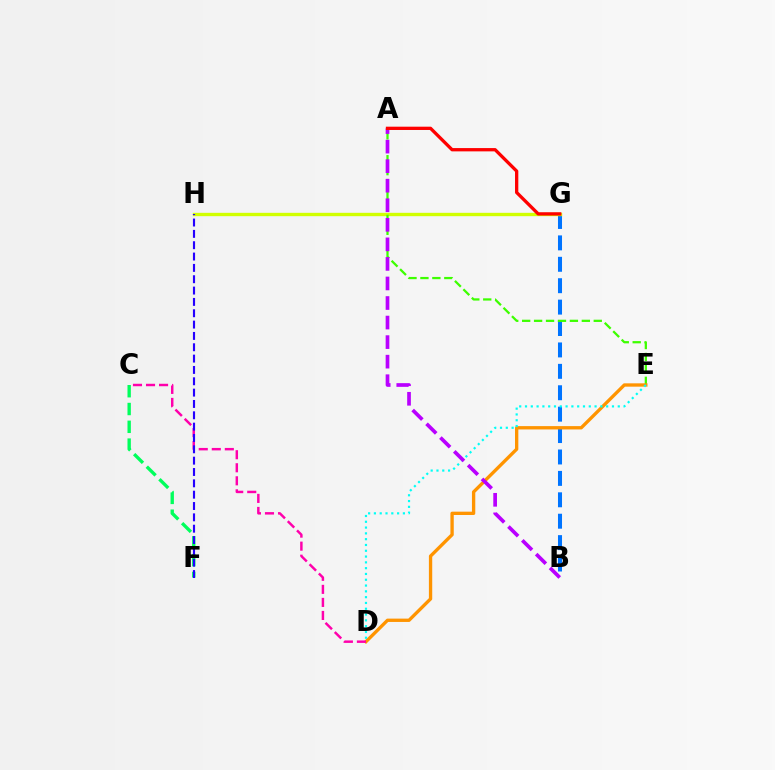{('B', 'G'): [{'color': '#0074ff', 'line_style': 'dashed', 'thickness': 2.91}], ('G', 'H'): [{'color': '#d1ff00', 'line_style': 'solid', 'thickness': 2.41}], ('A', 'E'): [{'color': '#3dff00', 'line_style': 'dashed', 'thickness': 1.62}], ('D', 'E'): [{'color': '#ff9400', 'line_style': 'solid', 'thickness': 2.4}, {'color': '#00fff6', 'line_style': 'dotted', 'thickness': 1.58}], ('C', 'F'): [{'color': '#00ff5c', 'line_style': 'dashed', 'thickness': 2.42}], ('A', 'B'): [{'color': '#b900ff', 'line_style': 'dashed', 'thickness': 2.66}], ('A', 'G'): [{'color': '#ff0000', 'line_style': 'solid', 'thickness': 2.37}], ('C', 'D'): [{'color': '#ff00ac', 'line_style': 'dashed', 'thickness': 1.77}], ('F', 'H'): [{'color': '#2500ff', 'line_style': 'dashed', 'thickness': 1.54}]}